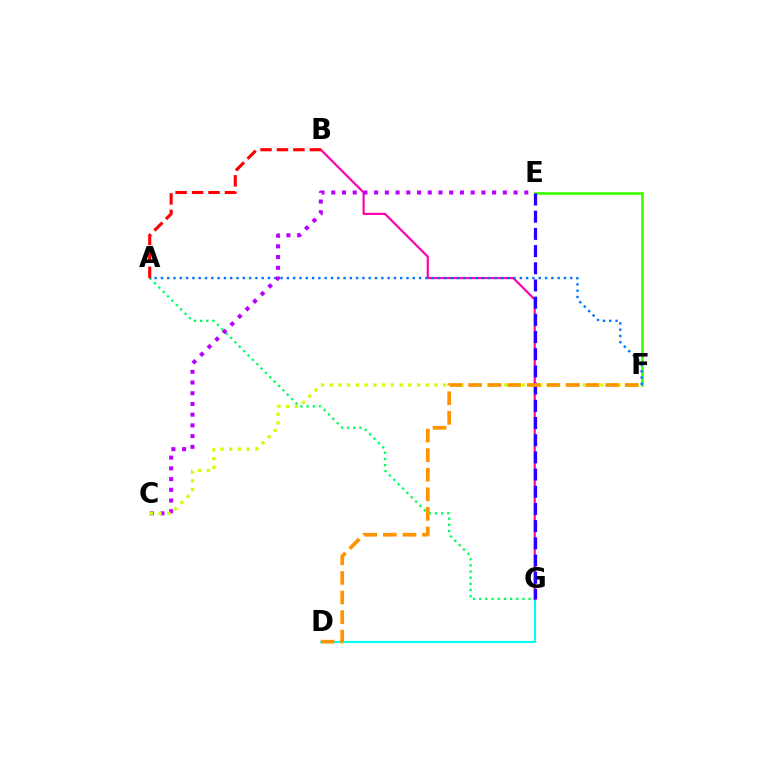{('E', 'F'): [{'color': '#3dff00', 'line_style': 'solid', 'thickness': 1.9}], ('A', 'G'): [{'color': '#00ff5c', 'line_style': 'dotted', 'thickness': 1.68}], ('D', 'G'): [{'color': '#00fff6', 'line_style': 'solid', 'thickness': 1.5}], ('B', 'G'): [{'color': '#ff00ac', 'line_style': 'solid', 'thickness': 1.56}], ('A', 'F'): [{'color': '#0074ff', 'line_style': 'dotted', 'thickness': 1.71}], ('E', 'G'): [{'color': '#2500ff', 'line_style': 'dashed', 'thickness': 2.34}], ('A', 'B'): [{'color': '#ff0000', 'line_style': 'dashed', 'thickness': 2.23}], ('C', 'E'): [{'color': '#b900ff', 'line_style': 'dotted', 'thickness': 2.91}], ('C', 'F'): [{'color': '#d1ff00', 'line_style': 'dotted', 'thickness': 2.37}], ('D', 'F'): [{'color': '#ff9400', 'line_style': 'dashed', 'thickness': 2.66}]}